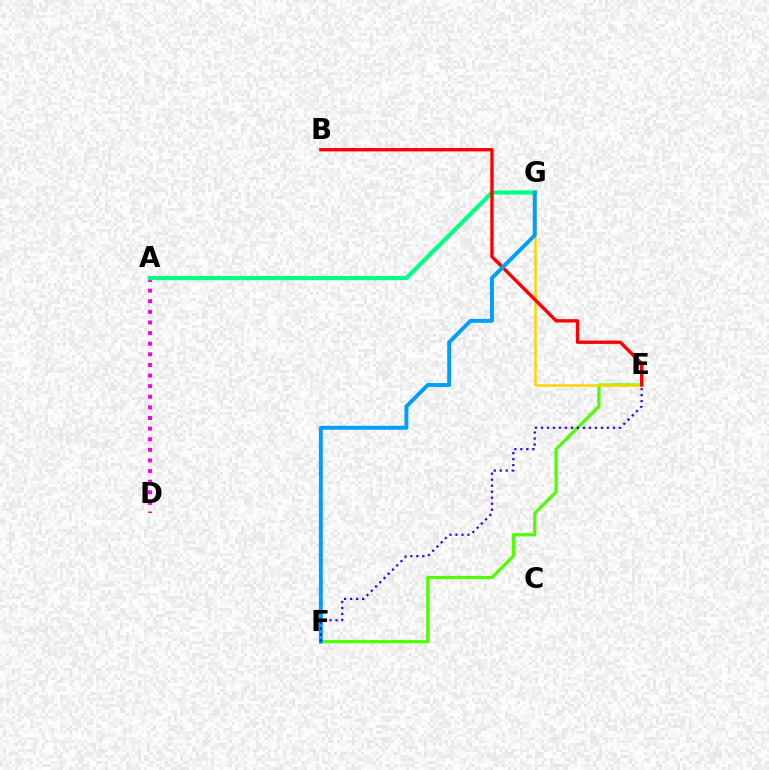{('E', 'F'): [{'color': '#4fff00', 'line_style': 'solid', 'thickness': 2.32}, {'color': '#3700ff', 'line_style': 'dotted', 'thickness': 1.63}], ('E', 'G'): [{'color': '#ffd500', 'line_style': 'solid', 'thickness': 1.8}], ('A', 'D'): [{'color': '#ff00ed', 'line_style': 'dotted', 'thickness': 2.88}], ('A', 'G'): [{'color': '#00ff86', 'line_style': 'solid', 'thickness': 2.98}], ('B', 'E'): [{'color': '#ff0000', 'line_style': 'solid', 'thickness': 2.41}], ('F', 'G'): [{'color': '#009eff', 'line_style': 'solid', 'thickness': 2.83}]}